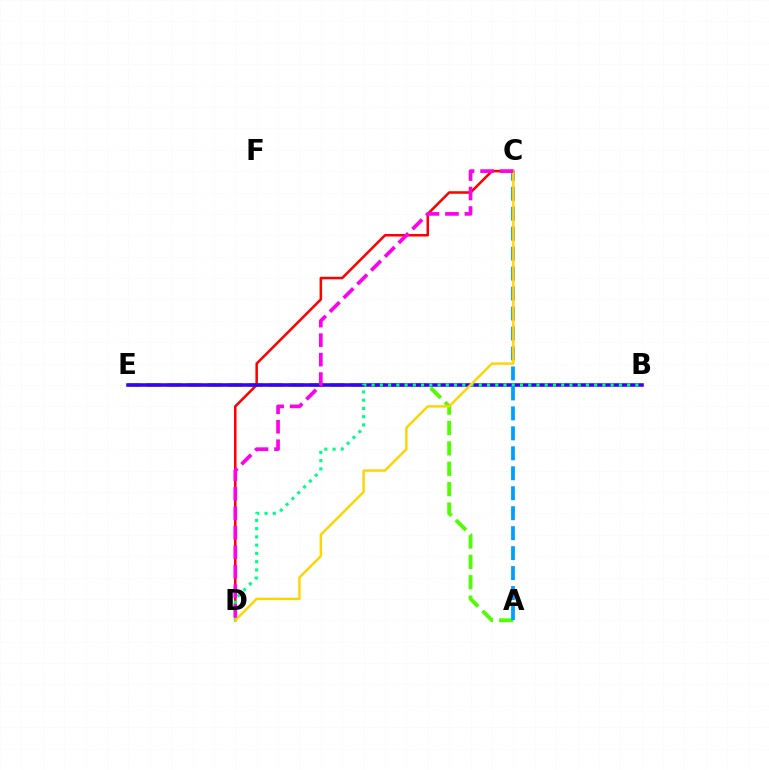{('A', 'E'): [{'color': '#4fff00', 'line_style': 'dashed', 'thickness': 2.77}], ('C', 'D'): [{'color': '#ff0000', 'line_style': 'solid', 'thickness': 1.82}, {'color': '#ffd500', 'line_style': 'solid', 'thickness': 1.76}, {'color': '#ff00ed', 'line_style': 'dashed', 'thickness': 2.65}], ('B', 'E'): [{'color': '#3700ff', 'line_style': 'solid', 'thickness': 2.57}], ('B', 'D'): [{'color': '#00ff86', 'line_style': 'dotted', 'thickness': 2.24}], ('A', 'C'): [{'color': '#009eff', 'line_style': 'dashed', 'thickness': 2.71}]}